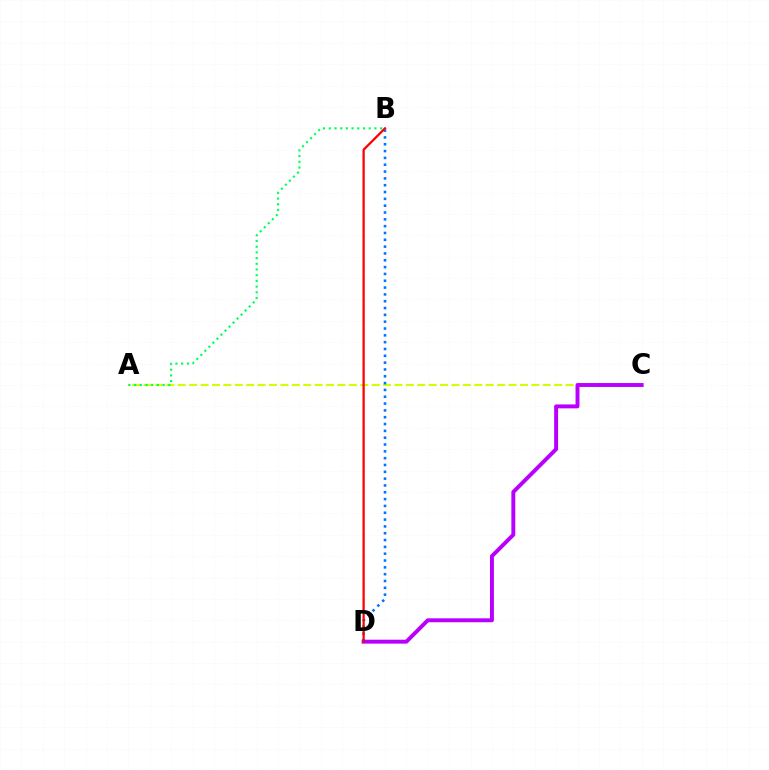{('A', 'C'): [{'color': '#d1ff00', 'line_style': 'dashed', 'thickness': 1.55}], ('C', 'D'): [{'color': '#b900ff', 'line_style': 'solid', 'thickness': 2.83}], ('B', 'D'): [{'color': '#0074ff', 'line_style': 'dotted', 'thickness': 1.85}, {'color': '#ff0000', 'line_style': 'solid', 'thickness': 1.63}], ('A', 'B'): [{'color': '#00ff5c', 'line_style': 'dotted', 'thickness': 1.55}]}